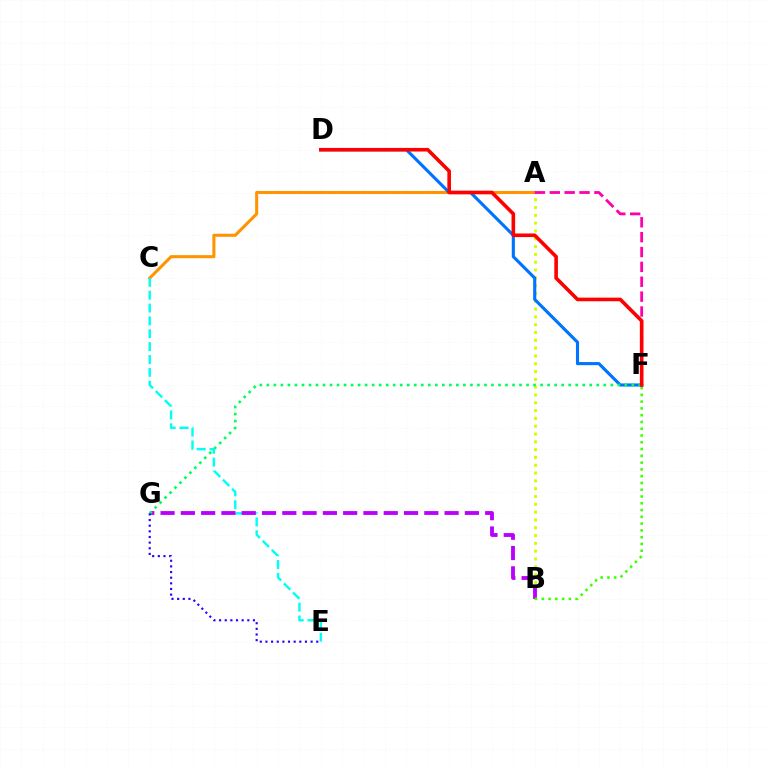{('A', 'C'): [{'color': '#ff9400', 'line_style': 'solid', 'thickness': 2.21}], ('A', 'B'): [{'color': '#d1ff00', 'line_style': 'dotted', 'thickness': 2.12}], ('C', 'E'): [{'color': '#00fff6', 'line_style': 'dashed', 'thickness': 1.75}], ('B', 'G'): [{'color': '#b900ff', 'line_style': 'dashed', 'thickness': 2.76}], ('D', 'F'): [{'color': '#0074ff', 'line_style': 'solid', 'thickness': 2.24}, {'color': '#ff0000', 'line_style': 'solid', 'thickness': 2.6}], ('B', 'F'): [{'color': '#3dff00', 'line_style': 'dotted', 'thickness': 1.84}], ('A', 'F'): [{'color': '#ff00ac', 'line_style': 'dashed', 'thickness': 2.02}], ('F', 'G'): [{'color': '#00ff5c', 'line_style': 'dotted', 'thickness': 1.91}], ('E', 'G'): [{'color': '#2500ff', 'line_style': 'dotted', 'thickness': 1.53}]}